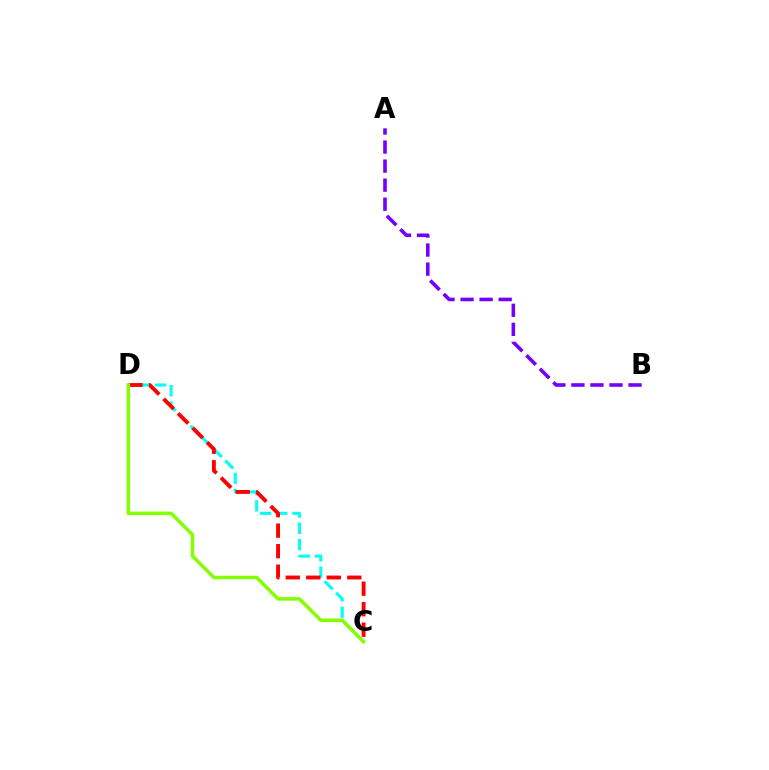{('C', 'D'): [{'color': '#00fff6', 'line_style': 'dashed', 'thickness': 2.22}, {'color': '#ff0000', 'line_style': 'dashed', 'thickness': 2.79}, {'color': '#84ff00', 'line_style': 'solid', 'thickness': 2.52}], ('A', 'B'): [{'color': '#7200ff', 'line_style': 'dashed', 'thickness': 2.59}]}